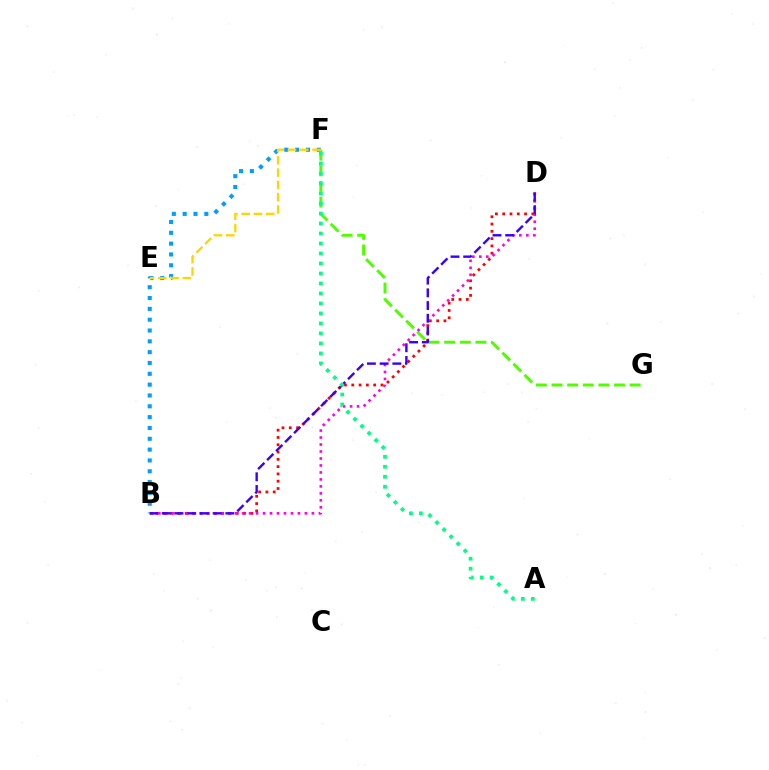{('B', 'F'): [{'color': '#009eff', 'line_style': 'dotted', 'thickness': 2.94}], ('F', 'G'): [{'color': '#4fff00', 'line_style': 'dashed', 'thickness': 2.12}], ('B', 'D'): [{'color': '#ff0000', 'line_style': 'dotted', 'thickness': 1.98}, {'color': '#ff00ed', 'line_style': 'dotted', 'thickness': 1.9}, {'color': '#3700ff', 'line_style': 'dashed', 'thickness': 1.73}], ('E', 'F'): [{'color': '#ffd500', 'line_style': 'dashed', 'thickness': 1.67}], ('A', 'F'): [{'color': '#00ff86', 'line_style': 'dotted', 'thickness': 2.72}]}